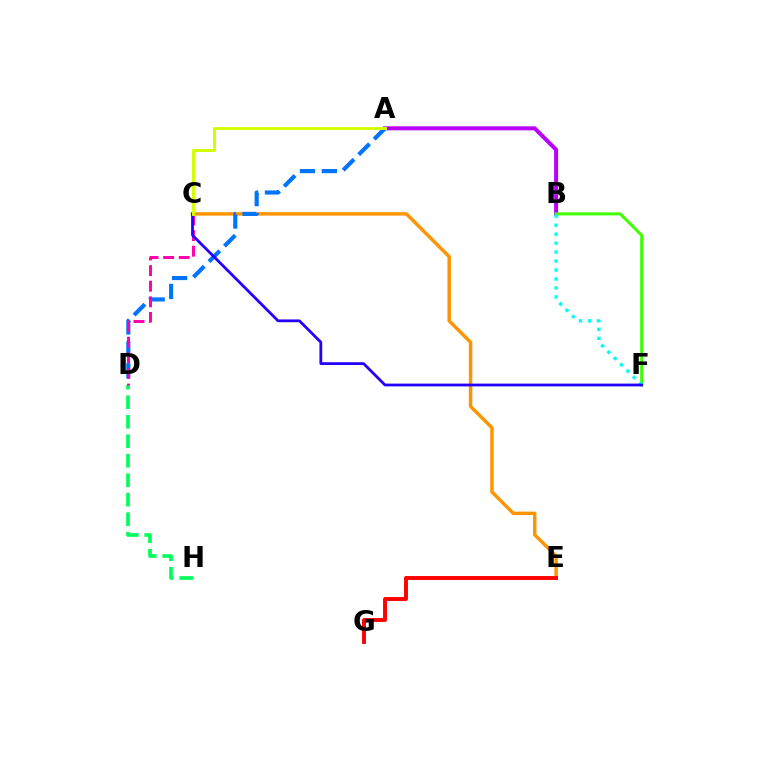{('A', 'B'): [{'color': '#b900ff', 'line_style': 'solid', 'thickness': 2.89}], ('C', 'E'): [{'color': '#ff9400', 'line_style': 'solid', 'thickness': 2.48}], ('A', 'D'): [{'color': '#0074ff', 'line_style': 'dashed', 'thickness': 2.98}], ('B', 'F'): [{'color': '#3dff00', 'line_style': 'solid', 'thickness': 2.13}, {'color': '#00fff6', 'line_style': 'dotted', 'thickness': 2.43}], ('D', 'H'): [{'color': '#00ff5c', 'line_style': 'dashed', 'thickness': 2.65}], ('C', 'D'): [{'color': '#ff00ac', 'line_style': 'dashed', 'thickness': 2.12}], ('C', 'F'): [{'color': '#2500ff', 'line_style': 'solid', 'thickness': 2.0}], ('E', 'G'): [{'color': '#ff0000', 'line_style': 'solid', 'thickness': 2.81}], ('A', 'C'): [{'color': '#d1ff00', 'line_style': 'solid', 'thickness': 2.1}]}